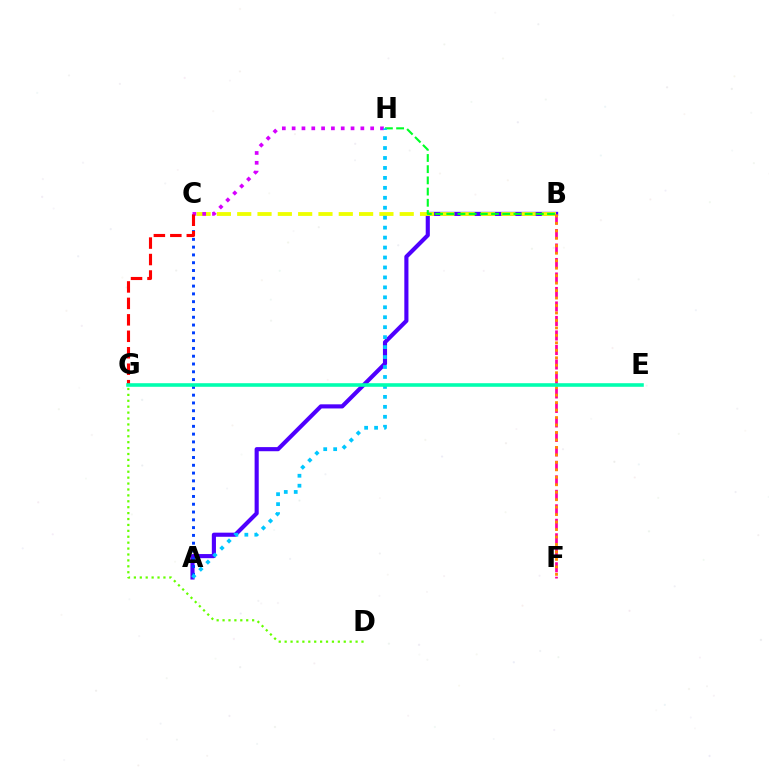{('A', 'B'): [{'color': '#4f00ff', 'line_style': 'solid', 'thickness': 2.96}], ('B', 'C'): [{'color': '#eeff00', 'line_style': 'dashed', 'thickness': 2.76}], ('B', 'H'): [{'color': '#00ff27', 'line_style': 'dashed', 'thickness': 1.52}], ('B', 'F'): [{'color': '#ff00a0', 'line_style': 'dashed', 'thickness': 1.97}, {'color': '#ff8800', 'line_style': 'dotted', 'thickness': 2.03}], ('A', 'C'): [{'color': '#003fff', 'line_style': 'dotted', 'thickness': 2.12}], ('C', 'H'): [{'color': '#d600ff', 'line_style': 'dotted', 'thickness': 2.67}], ('C', 'G'): [{'color': '#ff0000', 'line_style': 'dashed', 'thickness': 2.24}], ('D', 'G'): [{'color': '#66ff00', 'line_style': 'dotted', 'thickness': 1.61}], ('A', 'H'): [{'color': '#00c7ff', 'line_style': 'dotted', 'thickness': 2.7}], ('E', 'G'): [{'color': '#00ffaf', 'line_style': 'solid', 'thickness': 2.58}]}